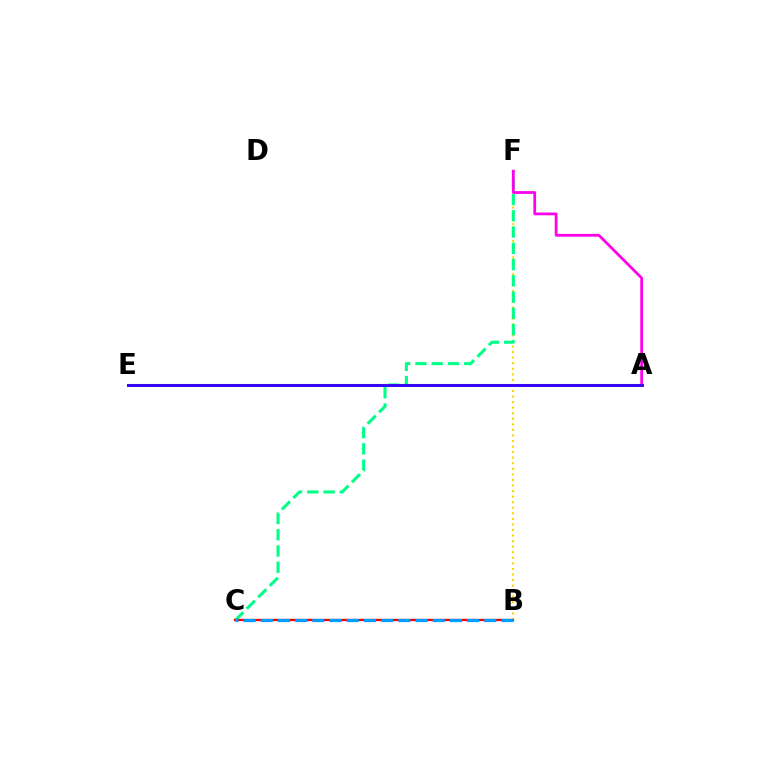{('B', 'F'): [{'color': '#ffd500', 'line_style': 'dotted', 'thickness': 1.51}], ('C', 'F'): [{'color': '#00ff86', 'line_style': 'dashed', 'thickness': 2.21}], ('A', 'E'): [{'color': '#4fff00', 'line_style': 'solid', 'thickness': 1.52}, {'color': '#3700ff', 'line_style': 'solid', 'thickness': 2.11}], ('B', 'C'): [{'color': '#ff0000', 'line_style': 'solid', 'thickness': 1.65}, {'color': '#009eff', 'line_style': 'dashed', 'thickness': 2.34}], ('A', 'F'): [{'color': '#ff00ed', 'line_style': 'solid', 'thickness': 1.99}]}